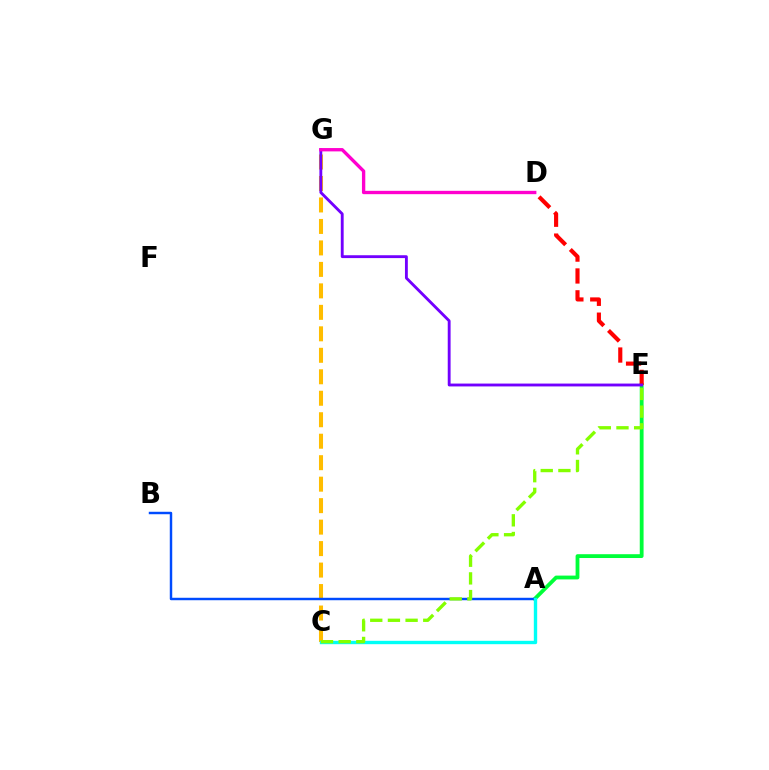{('C', 'G'): [{'color': '#ffbd00', 'line_style': 'dashed', 'thickness': 2.92}], ('A', 'E'): [{'color': '#00ff39', 'line_style': 'solid', 'thickness': 2.75}], ('A', 'B'): [{'color': '#004bff', 'line_style': 'solid', 'thickness': 1.76}], ('D', 'E'): [{'color': '#ff0000', 'line_style': 'dashed', 'thickness': 2.97}], ('E', 'G'): [{'color': '#7200ff', 'line_style': 'solid', 'thickness': 2.06}], ('A', 'C'): [{'color': '#00fff6', 'line_style': 'solid', 'thickness': 2.43}], ('C', 'E'): [{'color': '#84ff00', 'line_style': 'dashed', 'thickness': 2.4}], ('D', 'G'): [{'color': '#ff00cf', 'line_style': 'solid', 'thickness': 2.41}]}